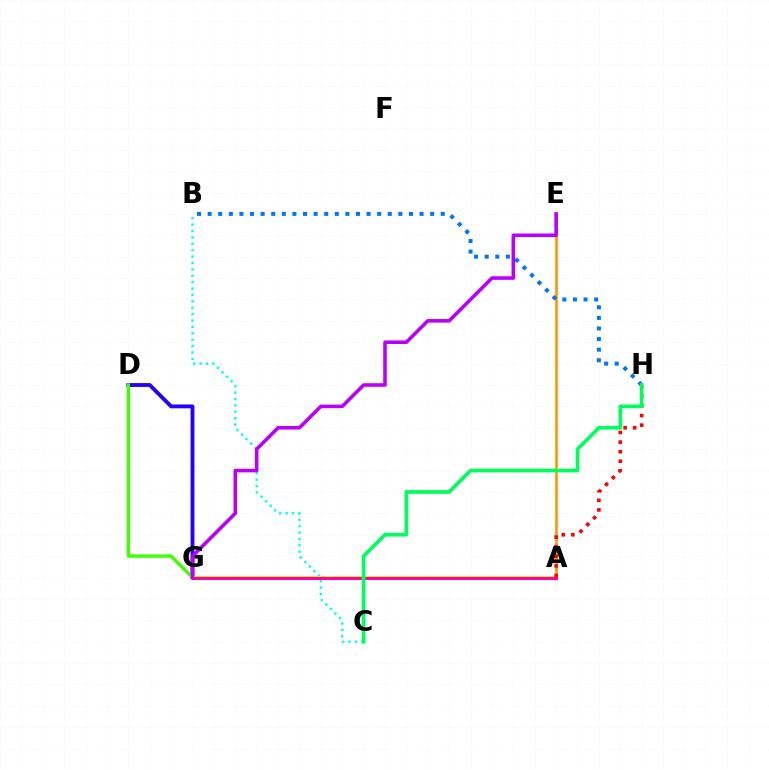{('B', 'C'): [{'color': '#00fff6', 'line_style': 'dotted', 'thickness': 1.74}], ('D', 'G'): [{'color': '#2500ff', 'line_style': 'solid', 'thickness': 2.77}, {'color': '#3dff00', 'line_style': 'solid', 'thickness': 2.4}], ('A', 'E'): [{'color': '#ff9400', 'line_style': 'solid', 'thickness': 1.89}], ('A', 'G'): [{'color': '#d1ff00', 'line_style': 'solid', 'thickness': 2.97}, {'color': '#ff00ac', 'line_style': 'solid', 'thickness': 2.2}], ('B', 'H'): [{'color': '#0074ff', 'line_style': 'dotted', 'thickness': 2.88}], ('A', 'H'): [{'color': '#ff0000', 'line_style': 'dotted', 'thickness': 2.6}], ('E', 'G'): [{'color': '#b900ff', 'line_style': 'solid', 'thickness': 2.58}], ('C', 'H'): [{'color': '#00ff5c', 'line_style': 'solid', 'thickness': 2.66}]}